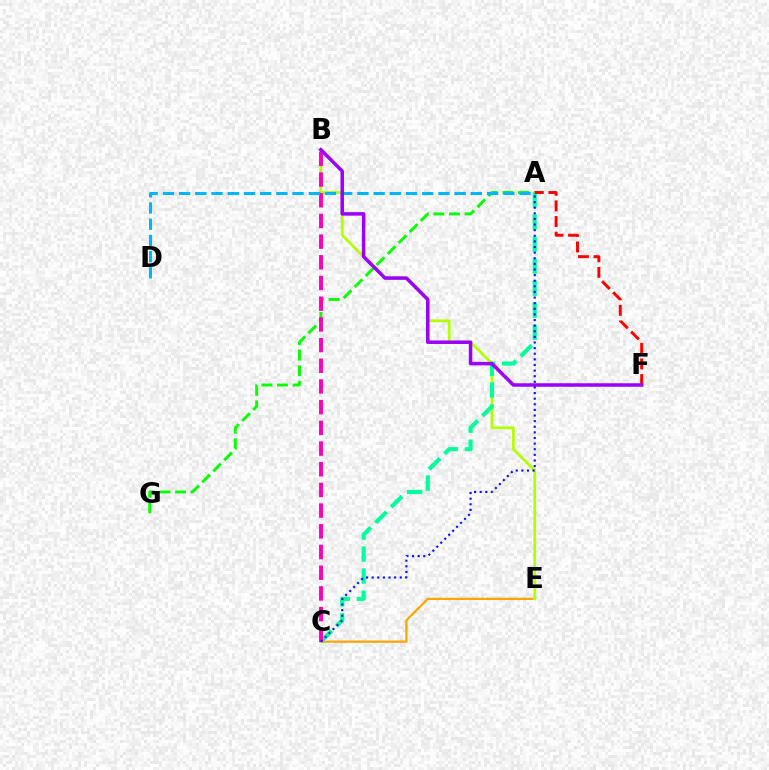{('C', 'E'): [{'color': '#ffa500', 'line_style': 'solid', 'thickness': 1.61}], ('A', 'G'): [{'color': '#08ff00', 'line_style': 'dashed', 'thickness': 2.12}], ('B', 'E'): [{'color': '#b3ff00', 'line_style': 'solid', 'thickness': 1.99}], ('A', 'C'): [{'color': '#00ff9d', 'line_style': 'dashed', 'thickness': 2.99}, {'color': '#0010ff', 'line_style': 'dotted', 'thickness': 1.53}], ('B', 'C'): [{'color': '#ff00bd', 'line_style': 'dashed', 'thickness': 2.81}], ('A', 'F'): [{'color': '#ff0000', 'line_style': 'dashed', 'thickness': 2.12}], ('A', 'D'): [{'color': '#00b5ff', 'line_style': 'dashed', 'thickness': 2.2}], ('B', 'F'): [{'color': '#9b00ff', 'line_style': 'solid', 'thickness': 2.52}]}